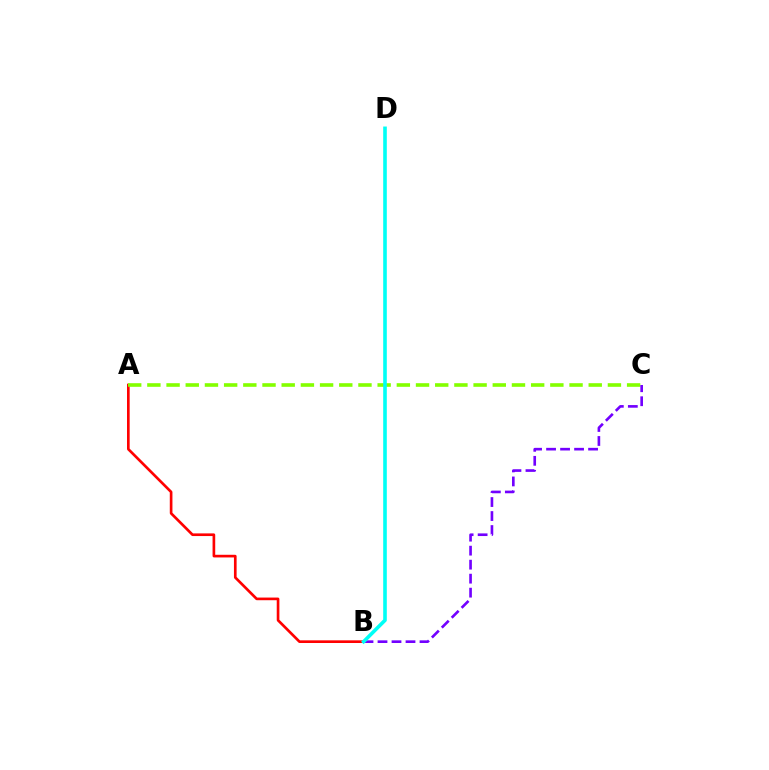{('A', 'B'): [{'color': '#ff0000', 'line_style': 'solid', 'thickness': 1.92}], ('A', 'C'): [{'color': '#84ff00', 'line_style': 'dashed', 'thickness': 2.61}], ('B', 'C'): [{'color': '#7200ff', 'line_style': 'dashed', 'thickness': 1.9}], ('B', 'D'): [{'color': '#00fff6', 'line_style': 'solid', 'thickness': 2.6}]}